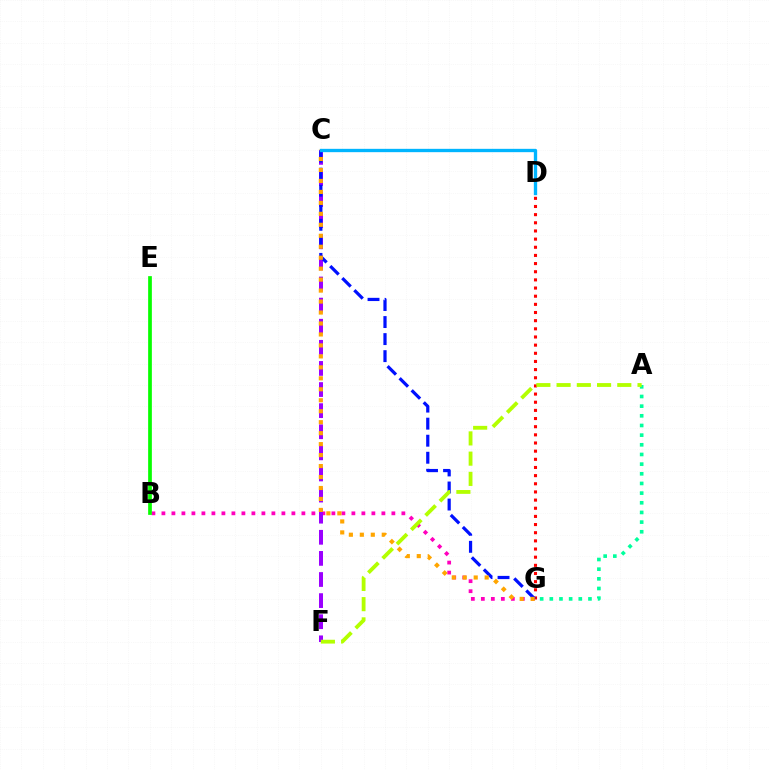{('A', 'G'): [{'color': '#00ff9d', 'line_style': 'dotted', 'thickness': 2.63}], ('B', 'G'): [{'color': '#ff00bd', 'line_style': 'dotted', 'thickness': 2.72}], ('C', 'F'): [{'color': '#9b00ff', 'line_style': 'dashed', 'thickness': 2.87}], ('D', 'G'): [{'color': '#ff0000', 'line_style': 'dotted', 'thickness': 2.22}], ('C', 'G'): [{'color': '#0010ff', 'line_style': 'dashed', 'thickness': 2.32}, {'color': '#ffa500', 'line_style': 'dotted', 'thickness': 2.98}], ('A', 'F'): [{'color': '#b3ff00', 'line_style': 'dashed', 'thickness': 2.75}], ('B', 'E'): [{'color': '#08ff00', 'line_style': 'solid', 'thickness': 2.67}], ('C', 'D'): [{'color': '#00b5ff', 'line_style': 'solid', 'thickness': 2.4}]}